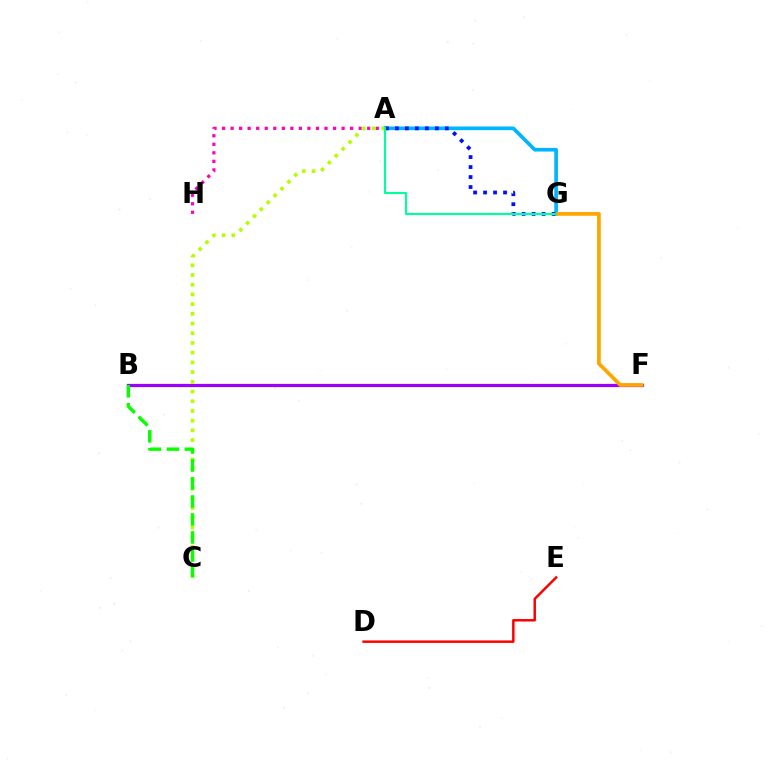{('B', 'F'): [{'color': '#9b00ff', 'line_style': 'solid', 'thickness': 2.33}], ('A', 'G'): [{'color': '#00b5ff', 'line_style': 'solid', 'thickness': 2.63}, {'color': '#0010ff', 'line_style': 'dotted', 'thickness': 2.71}, {'color': '#00ff9d', 'line_style': 'solid', 'thickness': 1.53}], ('F', 'G'): [{'color': '#ffa500', 'line_style': 'solid', 'thickness': 2.7}], ('A', 'H'): [{'color': '#ff00bd', 'line_style': 'dotted', 'thickness': 2.32}], ('A', 'C'): [{'color': '#b3ff00', 'line_style': 'dotted', 'thickness': 2.64}], ('B', 'C'): [{'color': '#08ff00', 'line_style': 'dashed', 'thickness': 2.44}], ('D', 'E'): [{'color': '#ff0000', 'line_style': 'solid', 'thickness': 1.79}]}